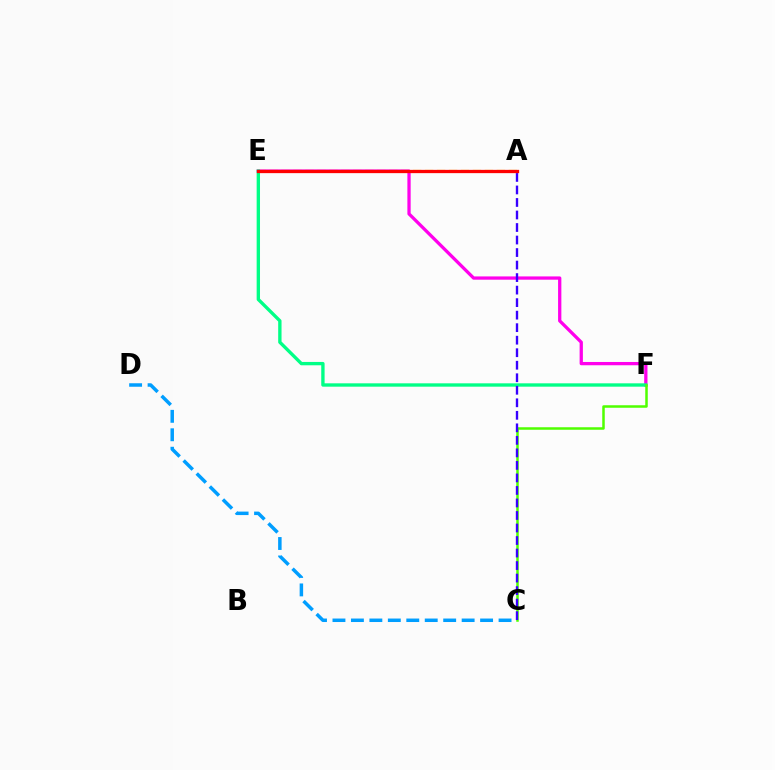{('A', 'E'): [{'color': '#ffd500', 'line_style': 'dashed', 'thickness': 1.62}, {'color': '#ff0000', 'line_style': 'solid', 'thickness': 2.36}], ('E', 'F'): [{'color': '#ff00ed', 'line_style': 'solid', 'thickness': 2.36}, {'color': '#00ff86', 'line_style': 'solid', 'thickness': 2.41}], ('C', 'F'): [{'color': '#4fff00', 'line_style': 'solid', 'thickness': 1.81}], ('A', 'C'): [{'color': '#3700ff', 'line_style': 'dashed', 'thickness': 1.7}], ('C', 'D'): [{'color': '#009eff', 'line_style': 'dashed', 'thickness': 2.51}]}